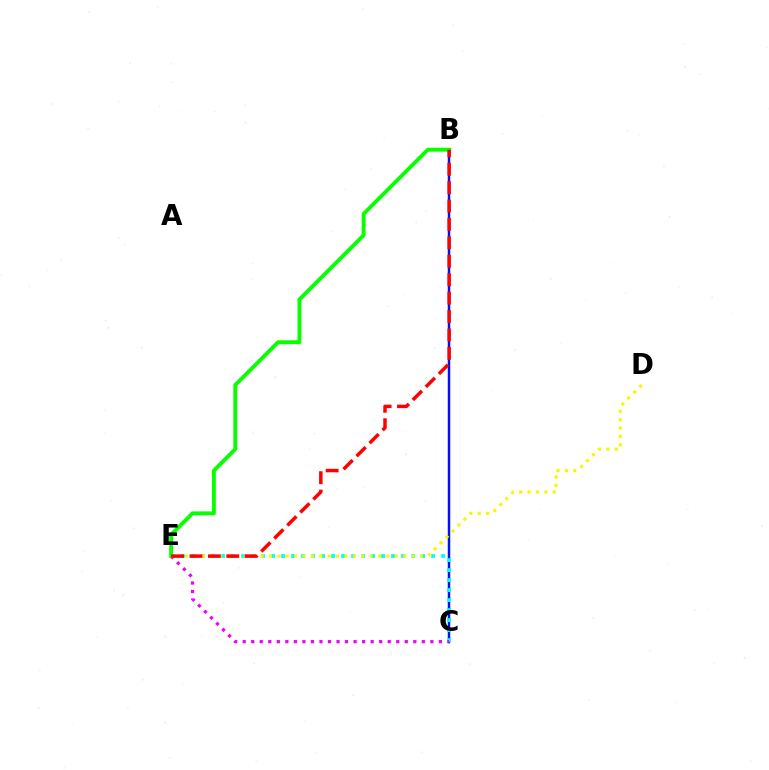{('B', 'C'): [{'color': '#0010ff', 'line_style': 'solid', 'thickness': 1.8}], ('C', 'E'): [{'color': '#00fff6', 'line_style': 'dotted', 'thickness': 2.72}, {'color': '#ee00ff', 'line_style': 'dotted', 'thickness': 2.32}], ('D', 'E'): [{'color': '#fcf500', 'line_style': 'dotted', 'thickness': 2.28}], ('B', 'E'): [{'color': '#08ff00', 'line_style': 'solid', 'thickness': 2.8}, {'color': '#ff0000', 'line_style': 'dashed', 'thickness': 2.5}]}